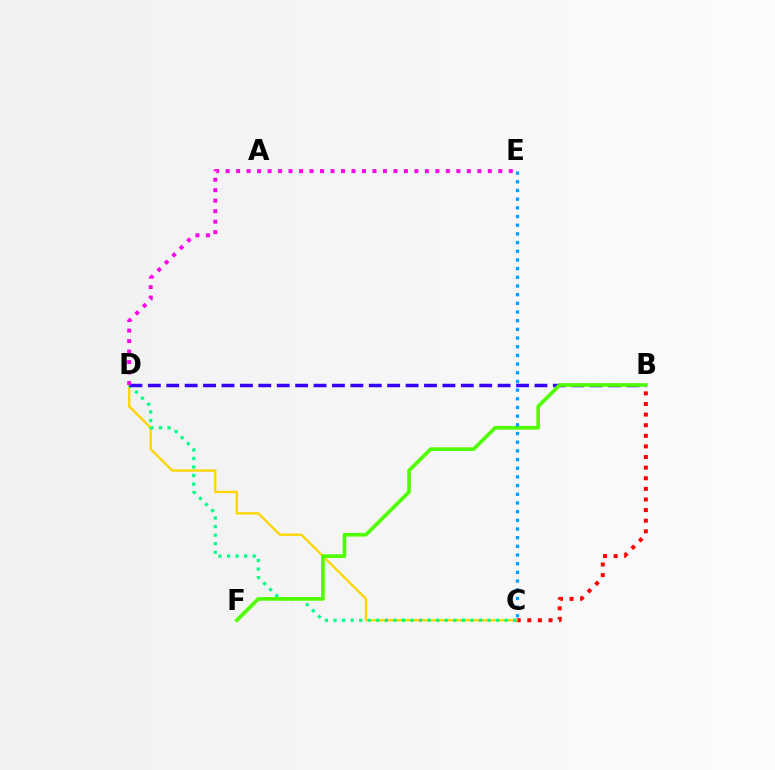{('B', 'C'): [{'color': '#ff0000', 'line_style': 'dotted', 'thickness': 2.88}], ('C', 'D'): [{'color': '#ffd500', 'line_style': 'solid', 'thickness': 1.68}, {'color': '#00ff86', 'line_style': 'dotted', 'thickness': 2.33}], ('B', 'D'): [{'color': '#3700ff', 'line_style': 'dashed', 'thickness': 2.5}], ('B', 'F'): [{'color': '#4fff00', 'line_style': 'solid', 'thickness': 2.64}], ('D', 'E'): [{'color': '#ff00ed', 'line_style': 'dotted', 'thickness': 2.85}], ('C', 'E'): [{'color': '#009eff', 'line_style': 'dotted', 'thickness': 2.36}]}